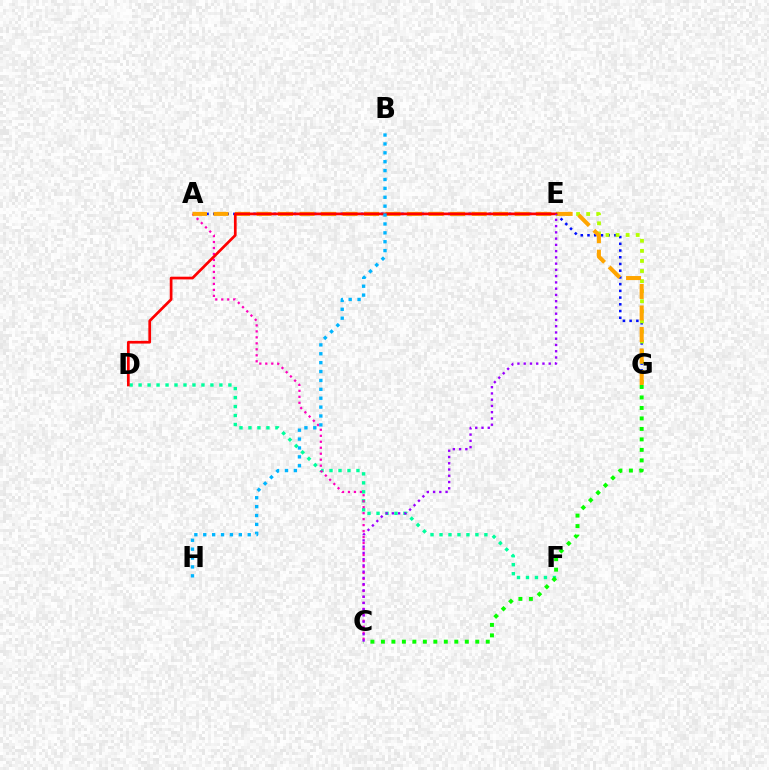{('A', 'G'): [{'color': '#0010ff', 'line_style': 'dotted', 'thickness': 1.83}, {'color': '#ffa500', 'line_style': 'dashed', 'thickness': 2.92}], ('D', 'F'): [{'color': '#00ff9d', 'line_style': 'dotted', 'thickness': 2.44}], ('A', 'C'): [{'color': '#ff00bd', 'line_style': 'dotted', 'thickness': 1.62}], ('E', 'G'): [{'color': '#b3ff00', 'line_style': 'dotted', 'thickness': 2.74}], ('D', 'E'): [{'color': '#ff0000', 'line_style': 'solid', 'thickness': 1.95}], ('B', 'H'): [{'color': '#00b5ff', 'line_style': 'dotted', 'thickness': 2.42}], ('C', 'G'): [{'color': '#08ff00', 'line_style': 'dotted', 'thickness': 2.85}], ('C', 'E'): [{'color': '#9b00ff', 'line_style': 'dotted', 'thickness': 1.7}]}